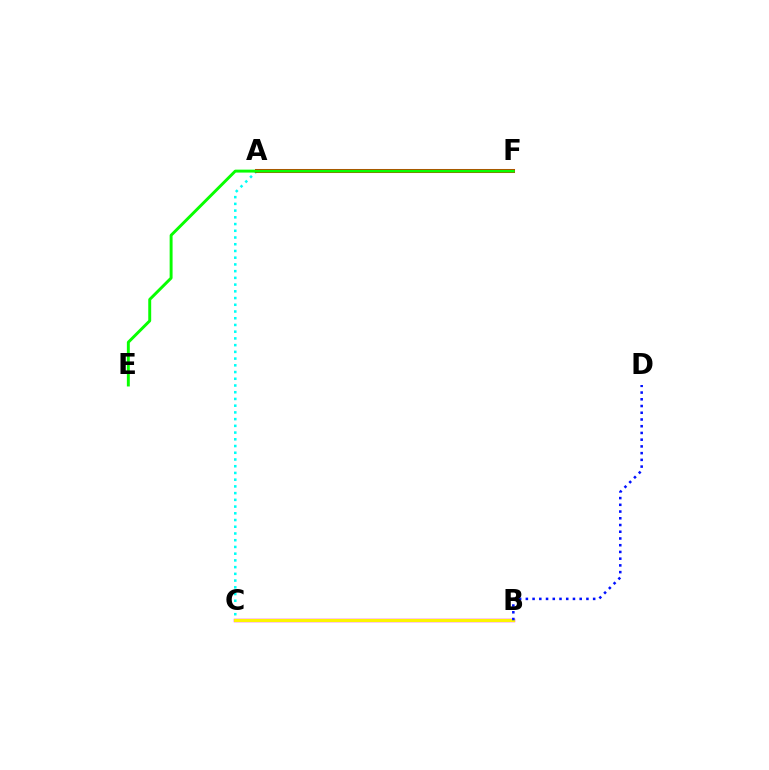{('A', 'C'): [{'color': '#00fff6', 'line_style': 'dotted', 'thickness': 1.83}], ('B', 'C'): [{'color': '#ee00ff', 'line_style': 'solid', 'thickness': 2.47}, {'color': '#fcf500', 'line_style': 'solid', 'thickness': 2.27}], ('A', 'F'): [{'color': '#ff0000', 'line_style': 'solid', 'thickness': 2.9}], ('B', 'D'): [{'color': '#0010ff', 'line_style': 'dotted', 'thickness': 1.83}], ('E', 'F'): [{'color': '#08ff00', 'line_style': 'solid', 'thickness': 2.11}]}